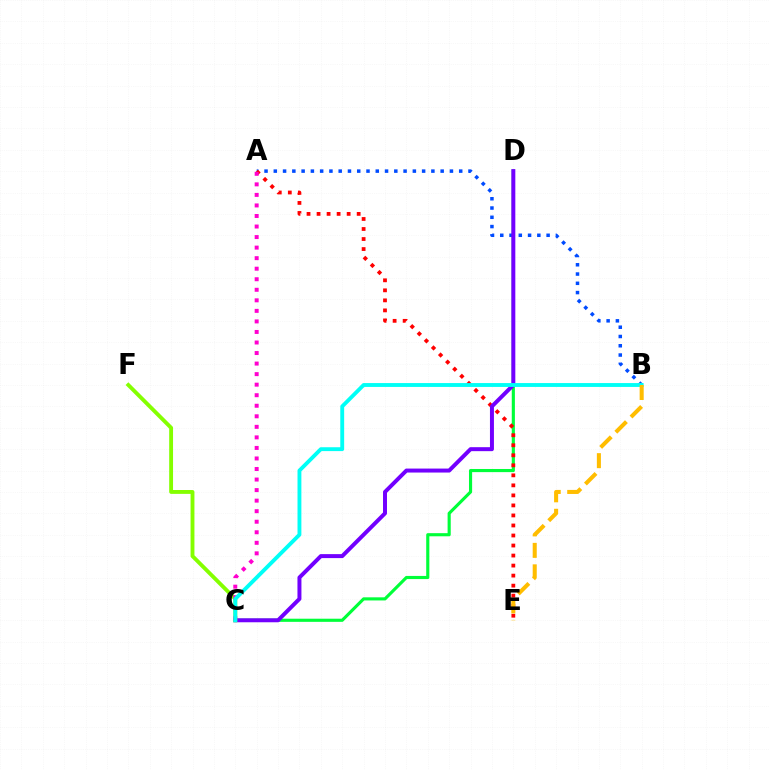{('C', 'D'): [{'color': '#00ff39', 'line_style': 'solid', 'thickness': 2.25}, {'color': '#7200ff', 'line_style': 'solid', 'thickness': 2.86}], ('A', 'B'): [{'color': '#004bff', 'line_style': 'dotted', 'thickness': 2.52}], ('A', 'E'): [{'color': '#ff0000', 'line_style': 'dotted', 'thickness': 2.72}], ('C', 'F'): [{'color': '#84ff00', 'line_style': 'solid', 'thickness': 2.78}], ('A', 'C'): [{'color': '#ff00cf', 'line_style': 'dotted', 'thickness': 2.86}], ('B', 'C'): [{'color': '#00fff6', 'line_style': 'solid', 'thickness': 2.78}], ('B', 'E'): [{'color': '#ffbd00', 'line_style': 'dashed', 'thickness': 2.92}]}